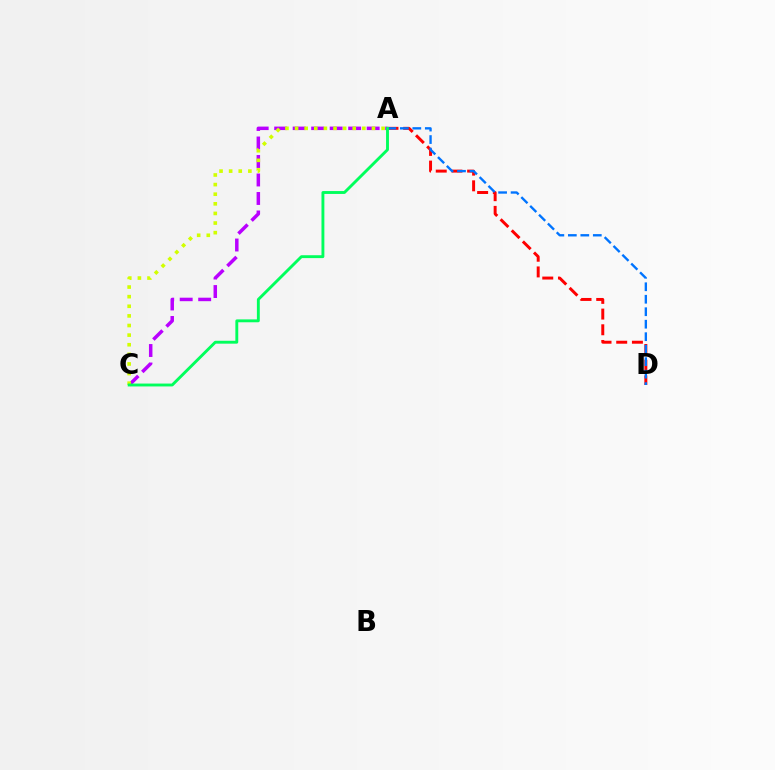{('A', 'D'): [{'color': '#ff0000', 'line_style': 'dashed', 'thickness': 2.13}, {'color': '#0074ff', 'line_style': 'dashed', 'thickness': 1.7}], ('A', 'C'): [{'color': '#b900ff', 'line_style': 'dashed', 'thickness': 2.51}, {'color': '#d1ff00', 'line_style': 'dotted', 'thickness': 2.61}, {'color': '#00ff5c', 'line_style': 'solid', 'thickness': 2.08}]}